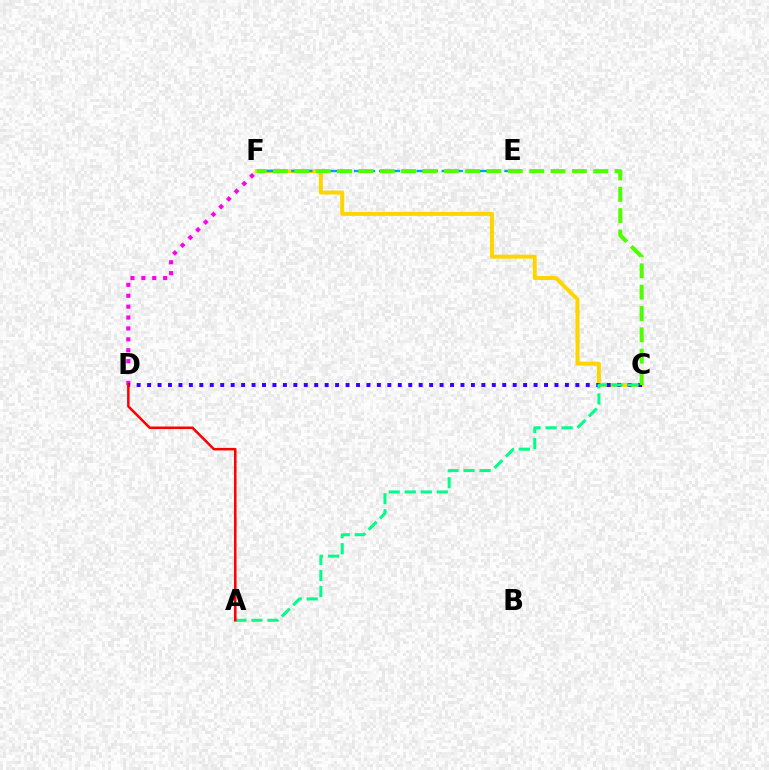{('C', 'F'): [{'color': '#ffd500', 'line_style': 'solid', 'thickness': 2.88}, {'color': '#4fff00', 'line_style': 'dashed', 'thickness': 2.9}], ('D', 'F'): [{'color': '#ff00ed', 'line_style': 'dotted', 'thickness': 2.96}], ('E', 'F'): [{'color': '#009eff', 'line_style': 'dashed', 'thickness': 1.7}], ('C', 'D'): [{'color': '#3700ff', 'line_style': 'dotted', 'thickness': 2.84}], ('A', 'C'): [{'color': '#00ff86', 'line_style': 'dashed', 'thickness': 2.18}], ('A', 'D'): [{'color': '#ff0000', 'line_style': 'solid', 'thickness': 1.81}]}